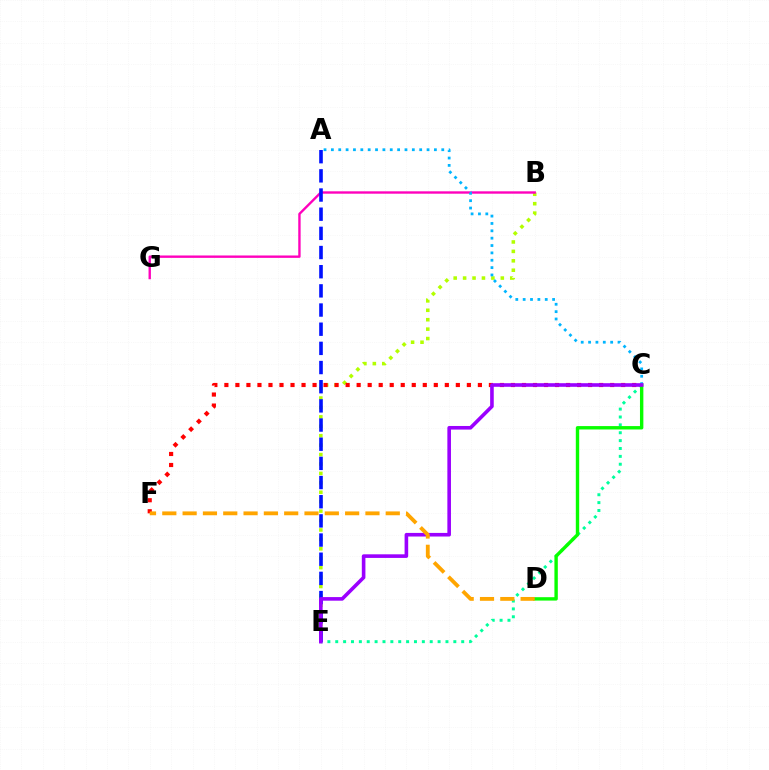{('B', 'E'): [{'color': '#b3ff00', 'line_style': 'dotted', 'thickness': 2.56}], ('C', 'F'): [{'color': '#ff0000', 'line_style': 'dotted', 'thickness': 2.99}], ('B', 'G'): [{'color': '#ff00bd', 'line_style': 'solid', 'thickness': 1.71}], ('C', 'E'): [{'color': '#00ff9d', 'line_style': 'dotted', 'thickness': 2.14}, {'color': '#9b00ff', 'line_style': 'solid', 'thickness': 2.6}], ('C', 'D'): [{'color': '#08ff00', 'line_style': 'solid', 'thickness': 2.44}], ('A', 'E'): [{'color': '#0010ff', 'line_style': 'dashed', 'thickness': 2.6}], ('A', 'C'): [{'color': '#00b5ff', 'line_style': 'dotted', 'thickness': 2.0}], ('D', 'F'): [{'color': '#ffa500', 'line_style': 'dashed', 'thickness': 2.76}]}